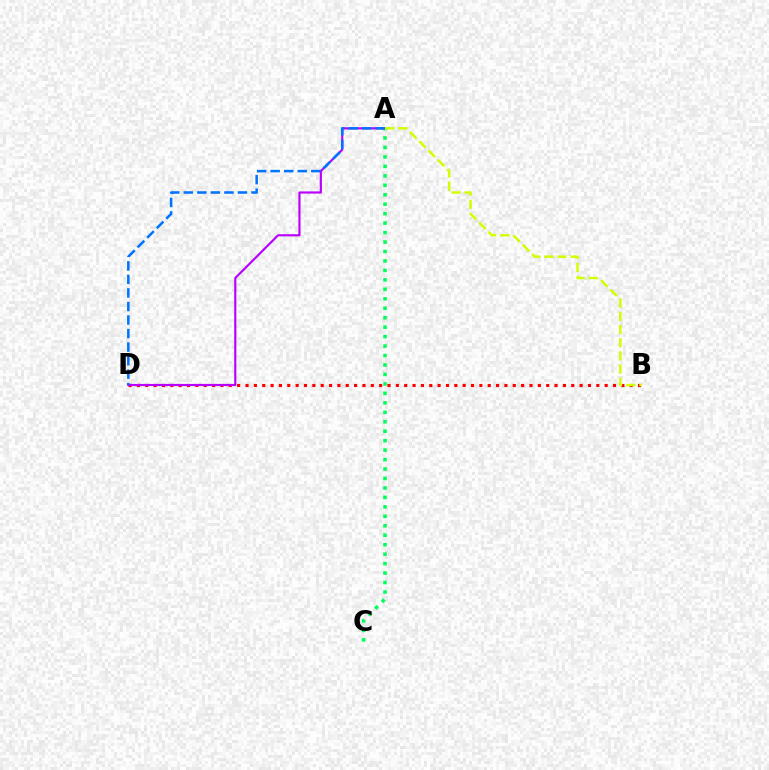{('B', 'D'): [{'color': '#ff0000', 'line_style': 'dotted', 'thickness': 2.27}], ('A', 'D'): [{'color': '#b900ff', 'line_style': 'solid', 'thickness': 1.56}, {'color': '#0074ff', 'line_style': 'dashed', 'thickness': 1.84}], ('A', 'C'): [{'color': '#00ff5c', 'line_style': 'dotted', 'thickness': 2.57}], ('A', 'B'): [{'color': '#d1ff00', 'line_style': 'dashed', 'thickness': 1.79}]}